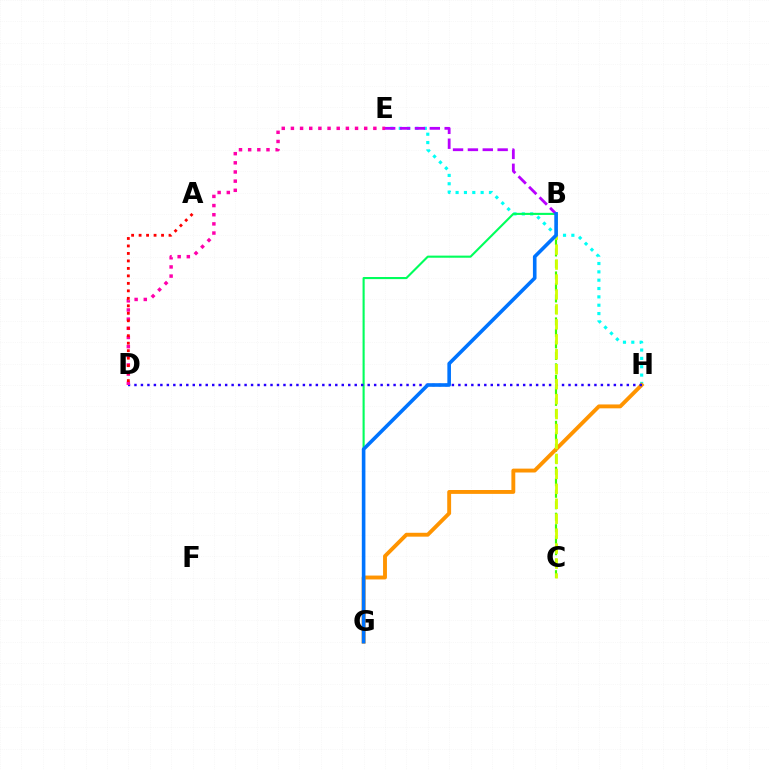{('B', 'C'): [{'color': '#3dff00', 'line_style': 'dashed', 'thickness': 1.56}, {'color': '#d1ff00', 'line_style': 'dashed', 'thickness': 2.03}], ('E', 'H'): [{'color': '#00fff6', 'line_style': 'dotted', 'thickness': 2.27}], ('G', 'H'): [{'color': '#ff9400', 'line_style': 'solid', 'thickness': 2.79}], ('B', 'G'): [{'color': '#00ff5c', 'line_style': 'solid', 'thickness': 1.52}, {'color': '#0074ff', 'line_style': 'solid', 'thickness': 2.6}], ('D', 'H'): [{'color': '#2500ff', 'line_style': 'dotted', 'thickness': 1.76}], ('B', 'E'): [{'color': '#b900ff', 'line_style': 'dashed', 'thickness': 2.02}], ('D', 'E'): [{'color': '#ff00ac', 'line_style': 'dotted', 'thickness': 2.49}], ('A', 'D'): [{'color': '#ff0000', 'line_style': 'dotted', 'thickness': 2.03}]}